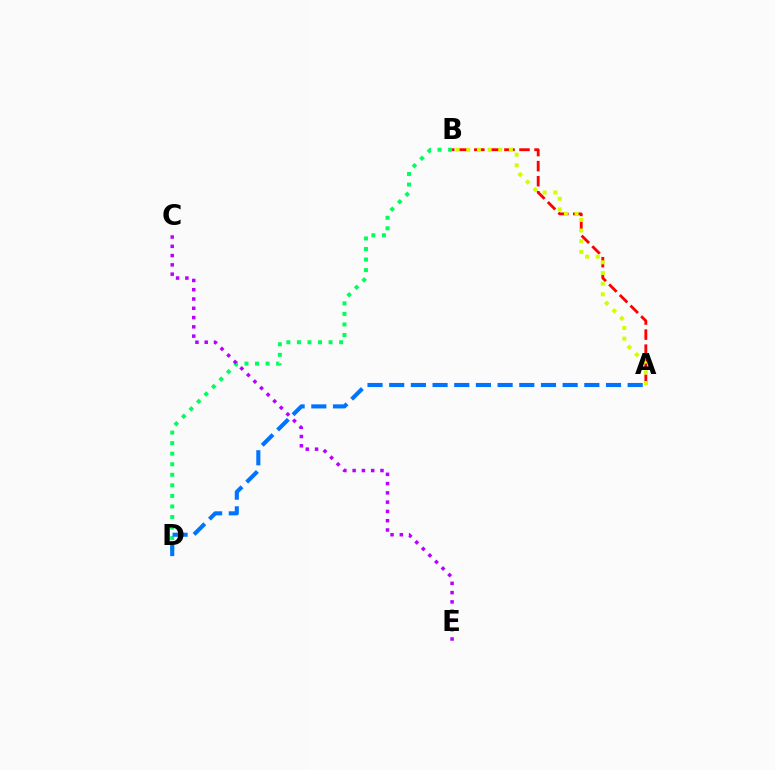{('A', 'B'): [{'color': '#ff0000', 'line_style': 'dashed', 'thickness': 2.05}, {'color': '#d1ff00', 'line_style': 'dotted', 'thickness': 2.9}], ('B', 'D'): [{'color': '#00ff5c', 'line_style': 'dotted', 'thickness': 2.87}], ('C', 'E'): [{'color': '#b900ff', 'line_style': 'dotted', 'thickness': 2.52}], ('A', 'D'): [{'color': '#0074ff', 'line_style': 'dashed', 'thickness': 2.95}]}